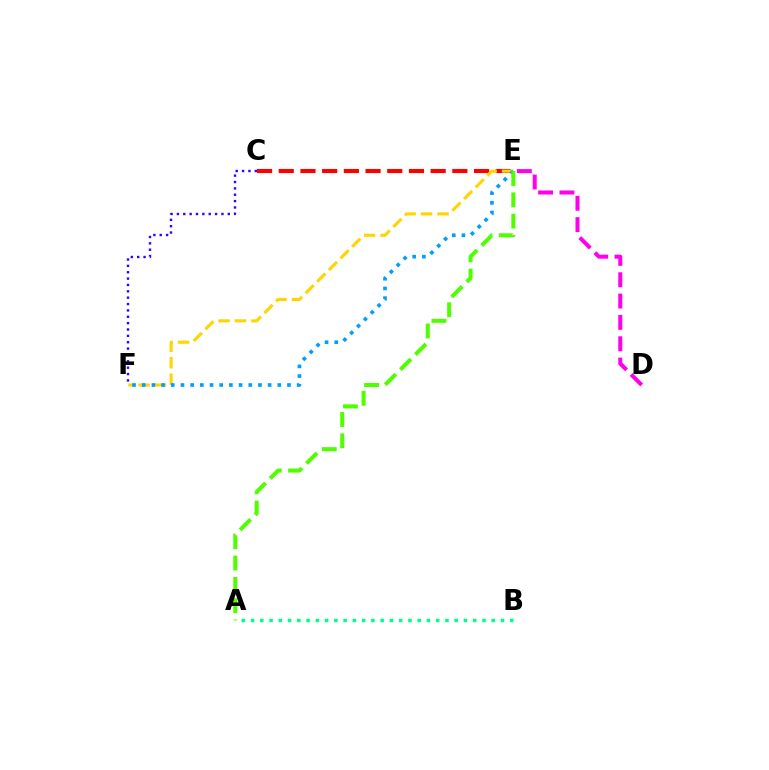{('C', 'E'): [{'color': '#ff0000', 'line_style': 'dashed', 'thickness': 2.95}], ('A', 'B'): [{'color': '#00ff86', 'line_style': 'dotted', 'thickness': 2.52}], ('E', 'F'): [{'color': '#ffd500', 'line_style': 'dashed', 'thickness': 2.24}, {'color': '#009eff', 'line_style': 'dotted', 'thickness': 2.63}], ('A', 'E'): [{'color': '#4fff00', 'line_style': 'dashed', 'thickness': 2.89}], ('D', 'E'): [{'color': '#ff00ed', 'line_style': 'dashed', 'thickness': 2.9}], ('C', 'F'): [{'color': '#3700ff', 'line_style': 'dotted', 'thickness': 1.73}]}